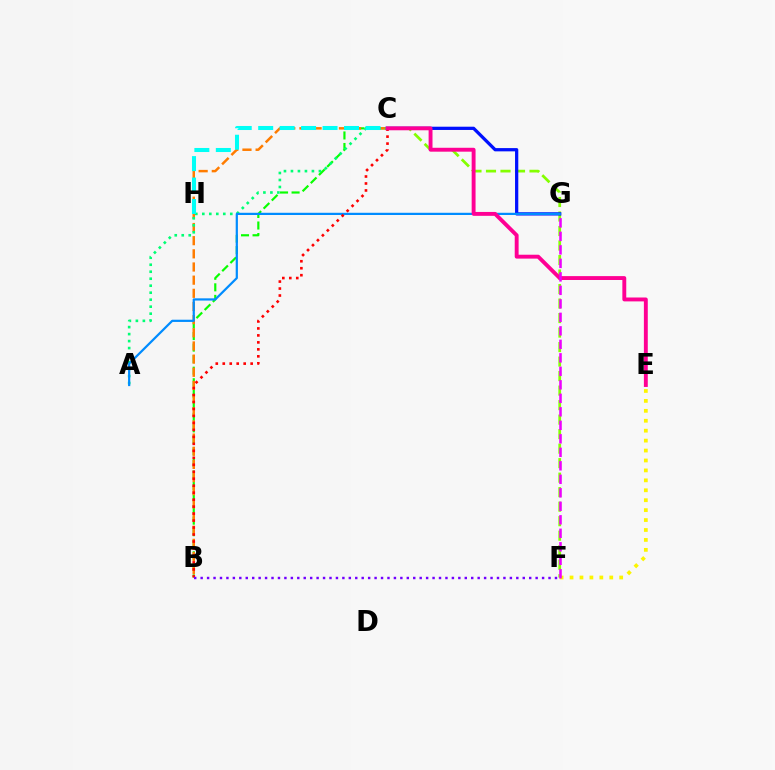{('B', 'C'): [{'color': '#08ff00', 'line_style': 'dashed', 'thickness': 1.57}, {'color': '#ff7c00', 'line_style': 'dashed', 'thickness': 1.79}, {'color': '#ff0000', 'line_style': 'dotted', 'thickness': 1.9}], ('C', 'F'): [{'color': '#84ff00', 'line_style': 'dashed', 'thickness': 1.97}], ('E', 'F'): [{'color': '#fcf500', 'line_style': 'dotted', 'thickness': 2.7}], ('C', 'G'): [{'color': '#0010ff', 'line_style': 'solid', 'thickness': 2.34}], ('A', 'C'): [{'color': '#00ff74', 'line_style': 'dotted', 'thickness': 1.9}], ('A', 'G'): [{'color': '#008cff', 'line_style': 'solid', 'thickness': 1.6}], ('C', 'H'): [{'color': '#00fff6', 'line_style': 'dashed', 'thickness': 2.91}], ('B', 'F'): [{'color': '#7200ff', 'line_style': 'dotted', 'thickness': 1.75}], ('C', 'E'): [{'color': '#ff0094', 'line_style': 'solid', 'thickness': 2.8}], ('F', 'G'): [{'color': '#ee00ff', 'line_style': 'dashed', 'thickness': 1.83}]}